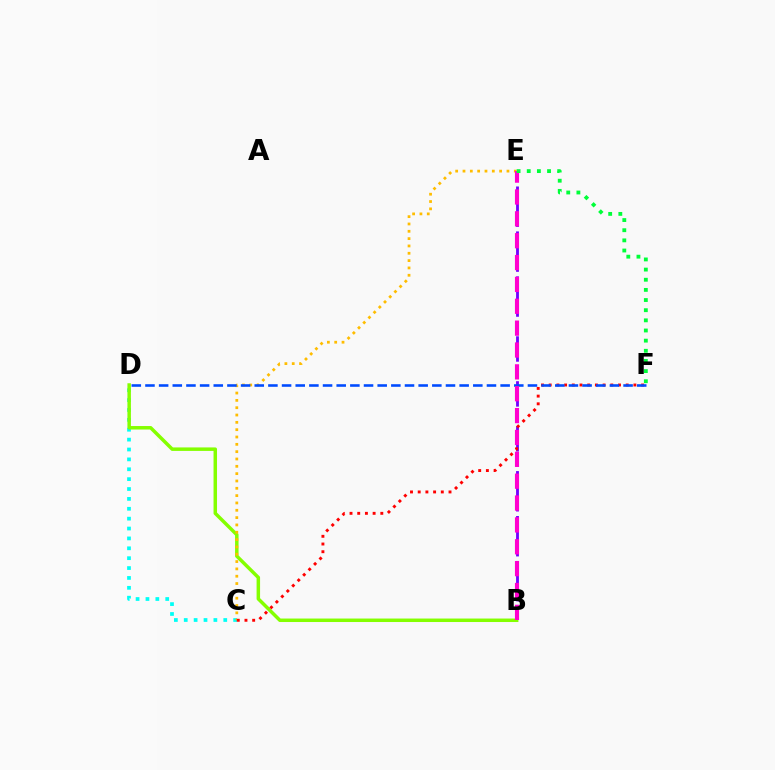{('B', 'E'): [{'color': '#7200ff', 'line_style': 'dashed', 'thickness': 2.03}, {'color': '#ff00cf', 'line_style': 'dashed', 'thickness': 2.97}], ('C', 'D'): [{'color': '#00fff6', 'line_style': 'dotted', 'thickness': 2.68}], ('B', 'D'): [{'color': '#84ff00', 'line_style': 'solid', 'thickness': 2.51}], ('C', 'E'): [{'color': '#ffbd00', 'line_style': 'dotted', 'thickness': 1.99}], ('C', 'F'): [{'color': '#ff0000', 'line_style': 'dotted', 'thickness': 2.09}], ('D', 'F'): [{'color': '#004bff', 'line_style': 'dashed', 'thickness': 1.86}], ('E', 'F'): [{'color': '#00ff39', 'line_style': 'dotted', 'thickness': 2.76}]}